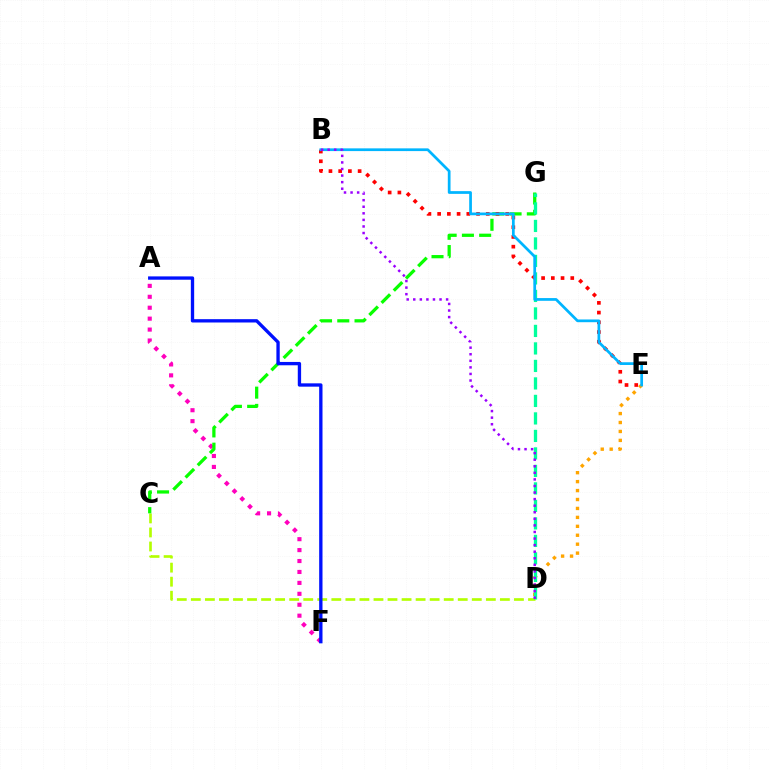{('A', 'F'): [{'color': '#ff00bd', 'line_style': 'dotted', 'thickness': 2.97}, {'color': '#0010ff', 'line_style': 'solid', 'thickness': 2.4}], ('C', 'D'): [{'color': '#b3ff00', 'line_style': 'dashed', 'thickness': 1.91}], ('D', 'E'): [{'color': '#ffa500', 'line_style': 'dotted', 'thickness': 2.43}], ('C', 'G'): [{'color': '#08ff00', 'line_style': 'dashed', 'thickness': 2.34}], ('B', 'E'): [{'color': '#ff0000', 'line_style': 'dotted', 'thickness': 2.64}, {'color': '#00b5ff', 'line_style': 'solid', 'thickness': 1.97}], ('D', 'G'): [{'color': '#00ff9d', 'line_style': 'dashed', 'thickness': 2.38}], ('B', 'D'): [{'color': '#9b00ff', 'line_style': 'dotted', 'thickness': 1.79}]}